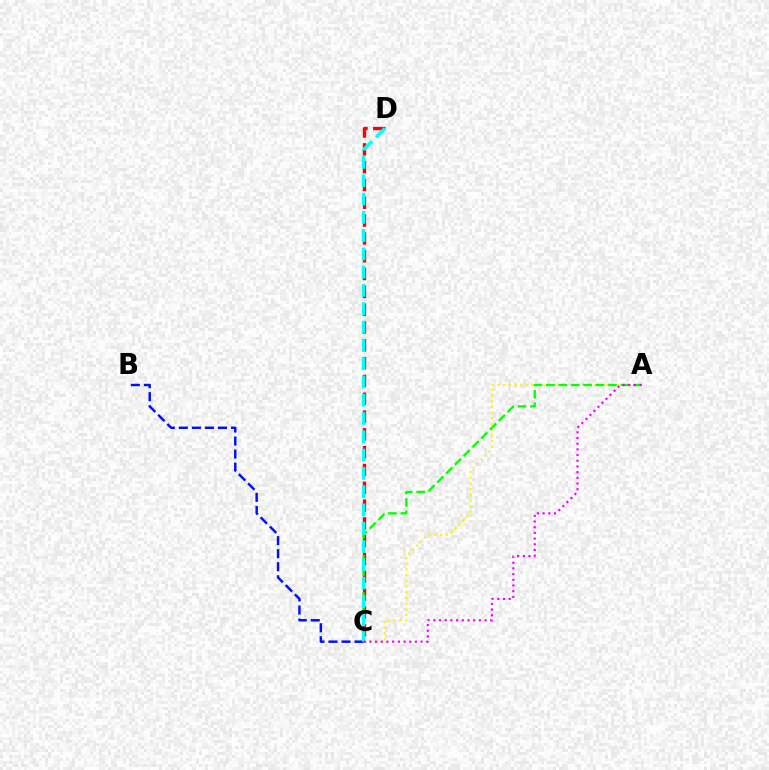{('B', 'C'): [{'color': '#0010ff', 'line_style': 'dashed', 'thickness': 1.77}], ('A', 'C'): [{'color': '#fcf500', 'line_style': 'dotted', 'thickness': 1.55}, {'color': '#08ff00', 'line_style': 'dashed', 'thickness': 1.69}, {'color': '#ee00ff', 'line_style': 'dotted', 'thickness': 1.55}], ('C', 'D'): [{'color': '#ff0000', 'line_style': 'dashed', 'thickness': 2.42}, {'color': '#00fff6', 'line_style': 'dashed', 'thickness': 2.48}]}